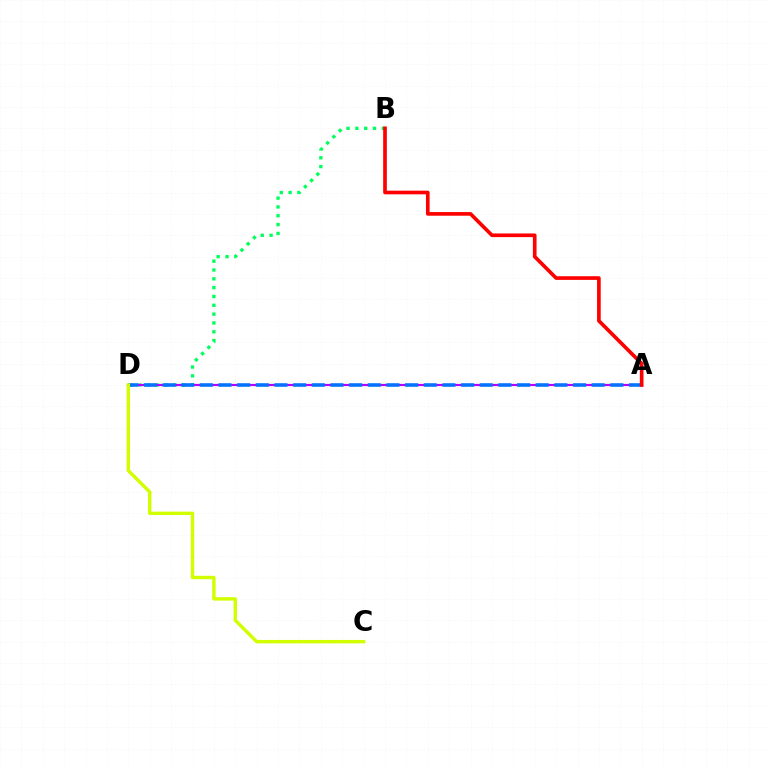{('B', 'D'): [{'color': '#00ff5c', 'line_style': 'dotted', 'thickness': 2.4}], ('A', 'D'): [{'color': '#b900ff', 'line_style': 'solid', 'thickness': 1.59}, {'color': '#0074ff', 'line_style': 'dashed', 'thickness': 2.53}], ('A', 'B'): [{'color': '#ff0000', 'line_style': 'solid', 'thickness': 2.63}], ('C', 'D'): [{'color': '#d1ff00', 'line_style': 'solid', 'thickness': 2.46}]}